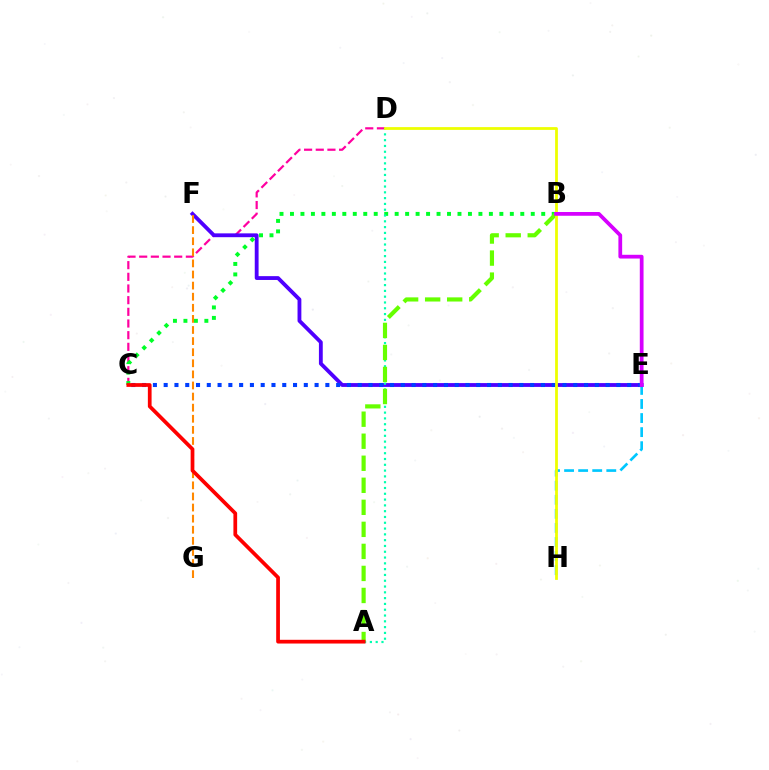{('C', 'D'): [{'color': '#ff00a0', 'line_style': 'dashed', 'thickness': 1.59}], ('E', 'H'): [{'color': '#00c7ff', 'line_style': 'dashed', 'thickness': 1.91}], ('E', 'F'): [{'color': '#4f00ff', 'line_style': 'solid', 'thickness': 2.76}], ('C', 'E'): [{'color': '#003fff', 'line_style': 'dotted', 'thickness': 2.93}], ('B', 'C'): [{'color': '#00ff27', 'line_style': 'dotted', 'thickness': 2.84}], ('A', 'D'): [{'color': '#00ffaf', 'line_style': 'dotted', 'thickness': 1.58}], ('F', 'G'): [{'color': '#ff8800', 'line_style': 'dashed', 'thickness': 1.51}], ('A', 'B'): [{'color': '#66ff00', 'line_style': 'dashed', 'thickness': 2.99}], ('D', 'H'): [{'color': '#eeff00', 'line_style': 'solid', 'thickness': 1.99}], ('B', 'E'): [{'color': '#d600ff', 'line_style': 'solid', 'thickness': 2.7}], ('A', 'C'): [{'color': '#ff0000', 'line_style': 'solid', 'thickness': 2.68}]}